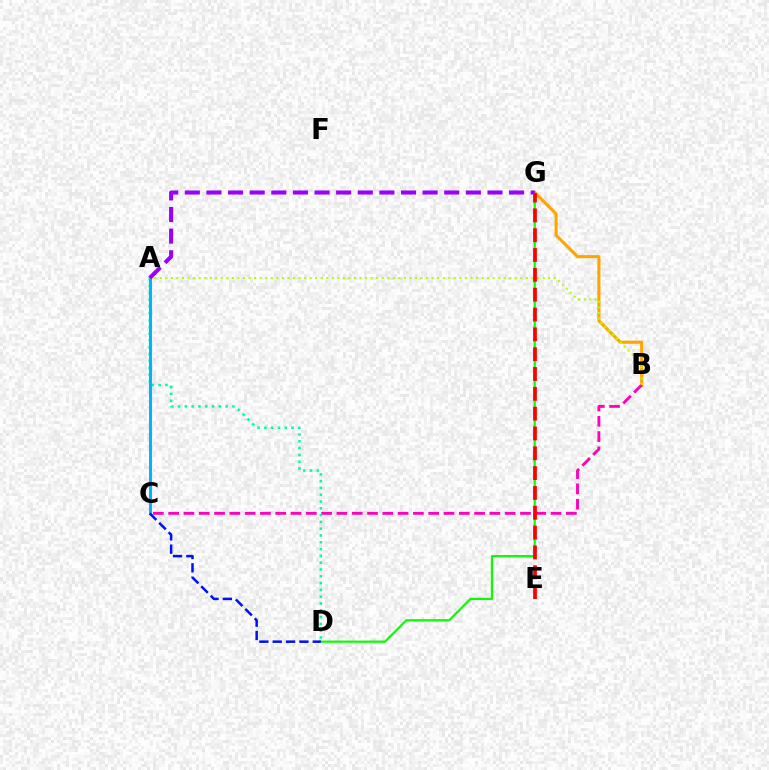{('B', 'G'): [{'color': '#ffa500', 'line_style': 'solid', 'thickness': 2.23}], ('B', 'C'): [{'color': '#ff00bd', 'line_style': 'dashed', 'thickness': 2.08}], ('A', 'D'): [{'color': '#00ff9d', 'line_style': 'dotted', 'thickness': 1.85}], ('A', 'C'): [{'color': '#00b5ff', 'line_style': 'solid', 'thickness': 2.17}], ('D', 'G'): [{'color': '#08ff00', 'line_style': 'solid', 'thickness': 1.59}], ('C', 'D'): [{'color': '#0010ff', 'line_style': 'dashed', 'thickness': 1.81}], ('A', 'B'): [{'color': '#b3ff00', 'line_style': 'dotted', 'thickness': 1.51}], ('A', 'G'): [{'color': '#9b00ff', 'line_style': 'dashed', 'thickness': 2.94}], ('E', 'G'): [{'color': '#ff0000', 'line_style': 'dashed', 'thickness': 2.69}]}